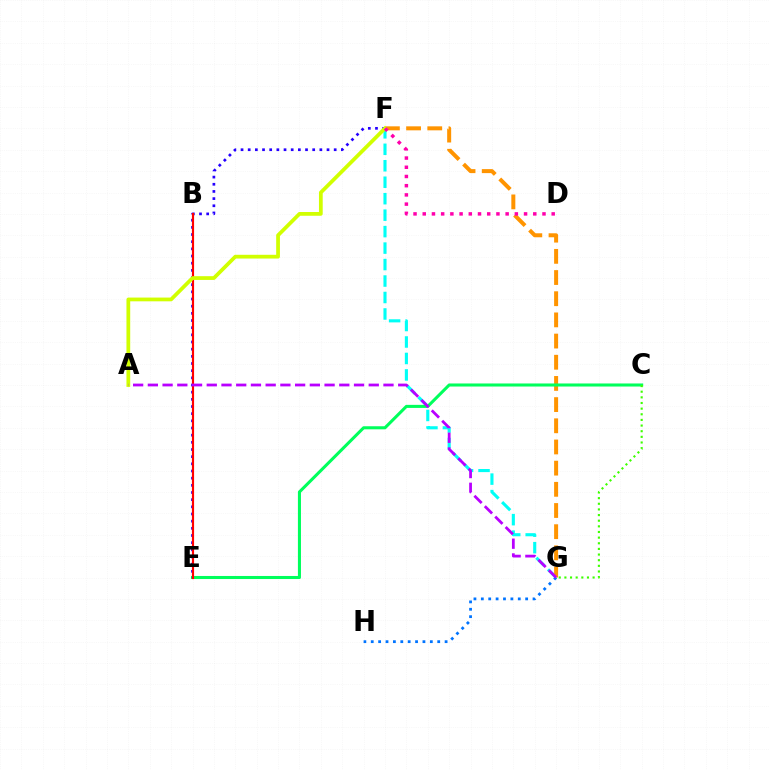{('F', 'G'): [{'color': '#00fff6', 'line_style': 'dashed', 'thickness': 2.24}, {'color': '#ff9400', 'line_style': 'dashed', 'thickness': 2.88}], ('C', 'E'): [{'color': '#00ff5c', 'line_style': 'solid', 'thickness': 2.2}], ('E', 'F'): [{'color': '#2500ff', 'line_style': 'dotted', 'thickness': 1.95}], ('B', 'E'): [{'color': '#ff0000', 'line_style': 'solid', 'thickness': 1.55}], ('G', 'H'): [{'color': '#0074ff', 'line_style': 'dotted', 'thickness': 2.01}], ('A', 'F'): [{'color': '#d1ff00', 'line_style': 'solid', 'thickness': 2.7}], ('A', 'G'): [{'color': '#b900ff', 'line_style': 'dashed', 'thickness': 2.0}], ('D', 'F'): [{'color': '#ff00ac', 'line_style': 'dotted', 'thickness': 2.5}], ('C', 'G'): [{'color': '#3dff00', 'line_style': 'dotted', 'thickness': 1.53}]}